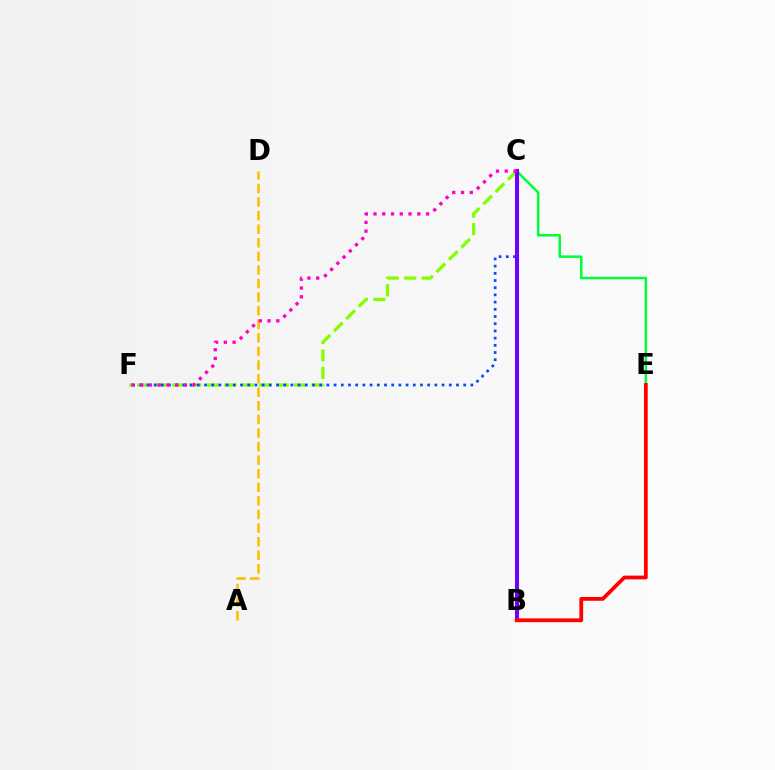{('C', 'E'): [{'color': '#00ff39', 'line_style': 'solid', 'thickness': 1.82}], ('C', 'F'): [{'color': '#84ff00', 'line_style': 'dashed', 'thickness': 2.37}, {'color': '#004bff', 'line_style': 'dotted', 'thickness': 1.96}, {'color': '#ff00cf', 'line_style': 'dotted', 'thickness': 2.38}], ('B', 'C'): [{'color': '#00fff6', 'line_style': 'dotted', 'thickness': 2.33}, {'color': '#7200ff', 'line_style': 'solid', 'thickness': 2.89}], ('A', 'D'): [{'color': '#ffbd00', 'line_style': 'dashed', 'thickness': 1.85}], ('B', 'E'): [{'color': '#ff0000', 'line_style': 'solid', 'thickness': 2.72}]}